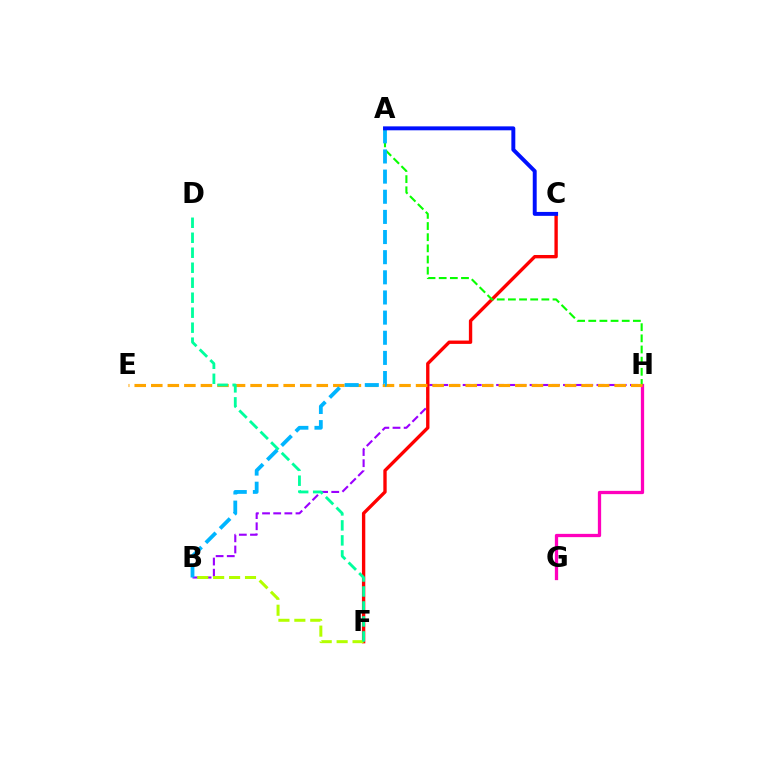{('G', 'H'): [{'color': '#ff00bd', 'line_style': 'solid', 'thickness': 2.36}], ('B', 'H'): [{'color': '#9b00ff', 'line_style': 'dashed', 'thickness': 1.51}], ('C', 'F'): [{'color': '#ff0000', 'line_style': 'solid', 'thickness': 2.42}], ('A', 'H'): [{'color': '#08ff00', 'line_style': 'dashed', 'thickness': 1.52}], ('B', 'F'): [{'color': '#b3ff00', 'line_style': 'dashed', 'thickness': 2.16}], ('E', 'H'): [{'color': '#ffa500', 'line_style': 'dashed', 'thickness': 2.25}], ('A', 'B'): [{'color': '#00b5ff', 'line_style': 'dashed', 'thickness': 2.74}], ('A', 'C'): [{'color': '#0010ff', 'line_style': 'solid', 'thickness': 2.83}], ('D', 'F'): [{'color': '#00ff9d', 'line_style': 'dashed', 'thickness': 2.04}]}